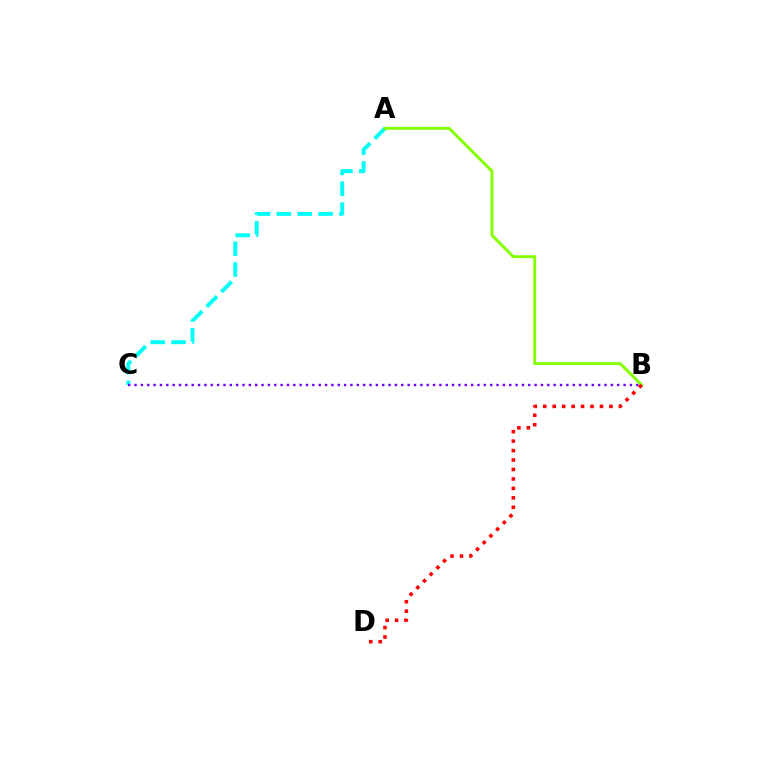{('A', 'C'): [{'color': '#00fff6', 'line_style': 'dashed', 'thickness': 2.83}], ('A', 'B'): [{'color': '#84ff00', 'line_style': 'solid', 'thickness': 2.11}], ('B', 'C'): [{'color': '#7200ff', 'line_style': 'dotted', 'thickness': 1.73}], ('B', 'D'): [{'color': '#ff0000', 'line_style': 'dotted', 'thickness': 2.57}]}